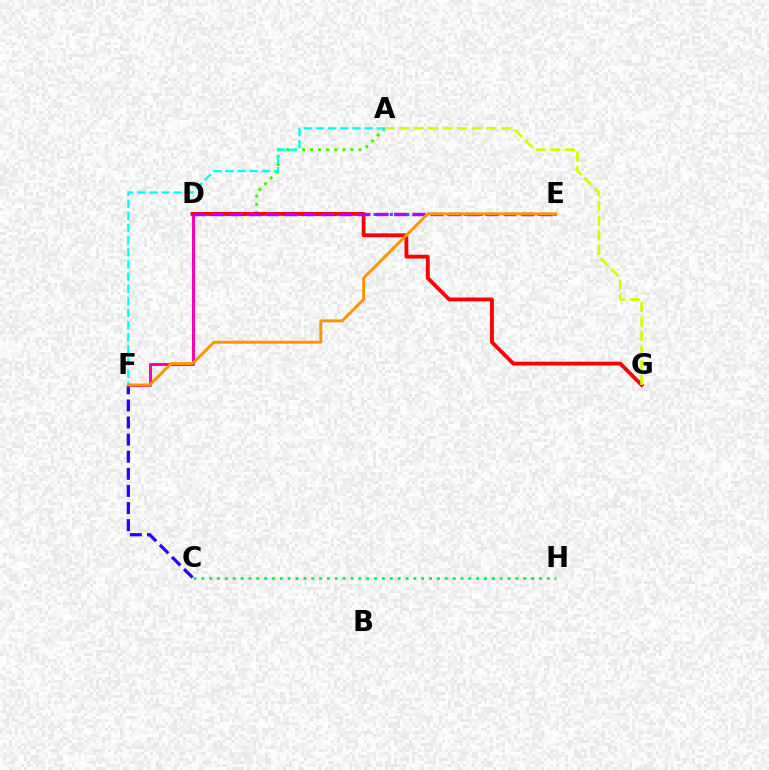{('D', 'F'): [{'color': '#ff00ac', 'line_style': 'solid', 'thickness': 2.17}], ('C', 'F'): [{'color': '#2500ff', 'line_style': 'dashed', 'thickness': 2.32}], ('C', 'H'): [{'color': '#00ff5c', 'line_style': 'dotted', 'thickness': 2.13}], ('D', 'E'): [{'color': '#0074ff', 'line_style': 'dotted', 'thickness': 2.22}, {'color': '#b900ff', 'line_style': 'dashed', 'thickness': 2.48}], ('A', 'D'): [{'color': '#3dff00', 'line_style': 'dotted', 'thickness': 2.19}], ('D', 'G'): [{'color': '#ff0000', 'line_style': 'solid', 'thickness': 2.75}], ('A', 'G'): [{'color': '#d1ff00', 'line_style': 'dashed', 'thickness': 1.98}], ('A', 'F'): [{'color': '#00fff6', 'line_style': 'dashed', 'thickness': 1.65}], ('E', 'F'): [{'color': '#ff9400', 'line_style': 'solid', 'thickness': 2.13}]}